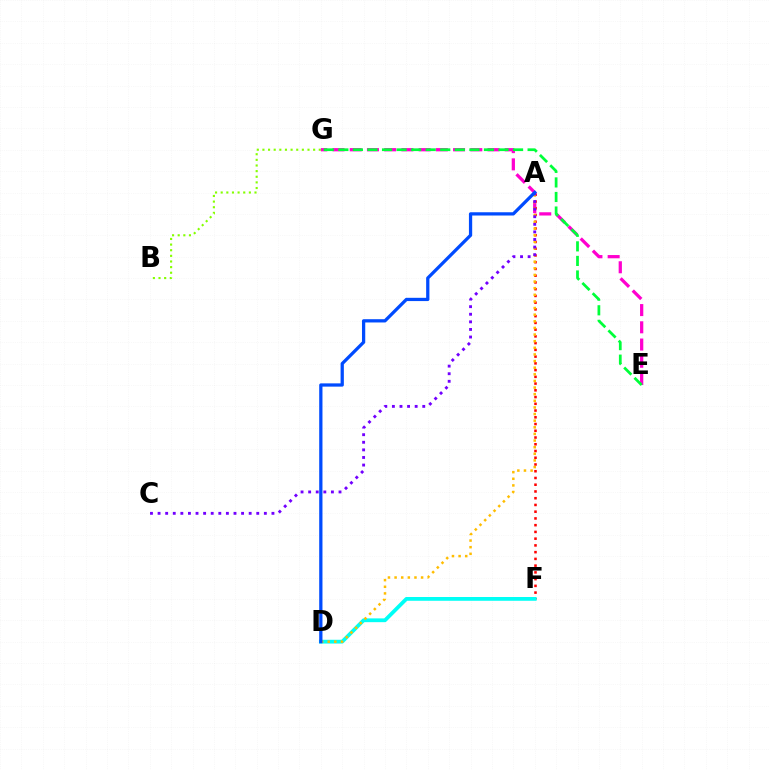{('E', 'G'): [{'color': '#ff00cf', 'line_style': 'dashed', 'thickness': 2.34}, {'color': '#00ff39', 'line_style': 'dashed', 'thickness': 1.98}], ('A', 'F'): [{'color': '#ff0000', 'line_style': 'dotted', 'thickness': 1.83}], ('B', 'G'): [{'color': '#84ff00', 'line_style': 'dotted', 'thickness': 1.53}], ('D', 'F'): [{'color': '#00fff6', 'line_style': 'solid', 'thickness': 2.72}], ('A', 'D'): [{'color': '#ffbd00', 'line_style': 'dotted', 'thickness': 1.8}, {'color': '#004bff', 'line_style': 'solid', 'thickness': 2.35}], ('A', 'C'): [{'color': '#7200ff', 'line_style': 'dotted', 'thickness': 2.06}]}